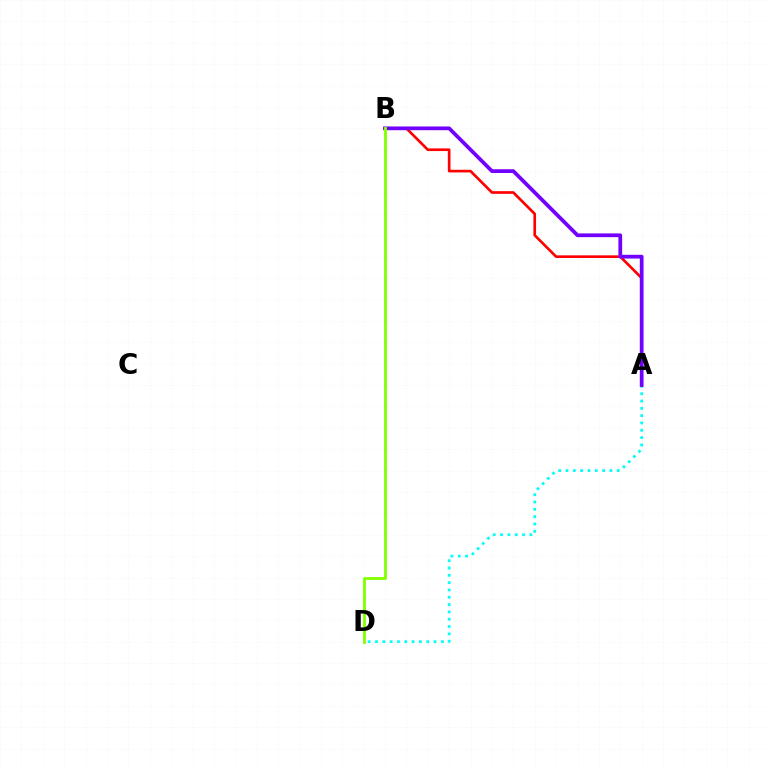{('A', 'D'): [{'color': '#00fff6', 'line_style': 'dotted', 'thickness': 1.99}], ('A', 'B'): [{'color': '#ff0000', 'line_style': 'solid', 'thickness': 1.92}, {'color': '#7200ff', 'line_style': 'solid', 'thickness': 2.69}], ('B', 'D'): [{'color': '#84ff00', 'line_style': 'solid', 'thickness': 2.05}]}